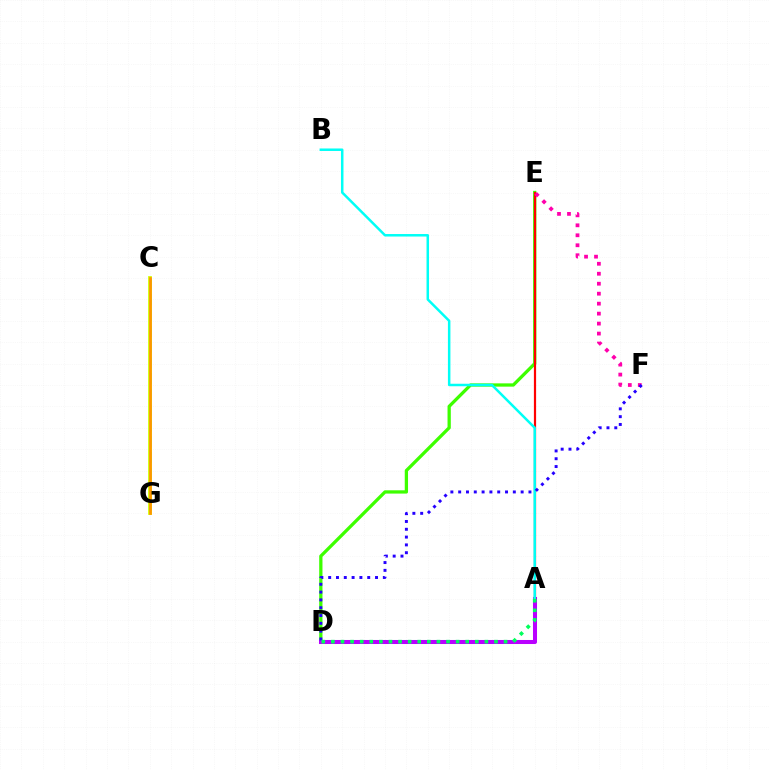{('D', 'E'): [{'color': '#3dff00', 'line_style': 'solid', 'thickness': 2.36}], ('C', 'G'): [{'color': '#0074ff', 'line_style': 'dashed', 'thickness': 2.14}, {'color': '#d1ff00', 'line_style': 'solid', 'thickness': 2.73}, {'color': '#ff9400', 'line_style': 'solid', 'thickness': 1.91}], ('A', 'D'): [{'color': '#b900ff', 'line_style': 'solid', 'thickness': 2.91}, {'color': '#00ff5c', 'line_style': 'dotted', 'thickness': 2.61}], ('A', 'E'): [{'color': '#ff0000', 'line_style': 'solid', 'thickness': 1.59}], ('E', 'F'): [{'color': '#ff00ac', 'line_style': 'dotted', 'thickness': 2.71}], ('A', 'B'): [{'color': '#00fff6', 'line_style': 'solid', 'thickness': 1.8}], ('D', 'F'): [{'color': '#2500ff', 'line_style': 'dotted', 'thickness': 2.12}]}